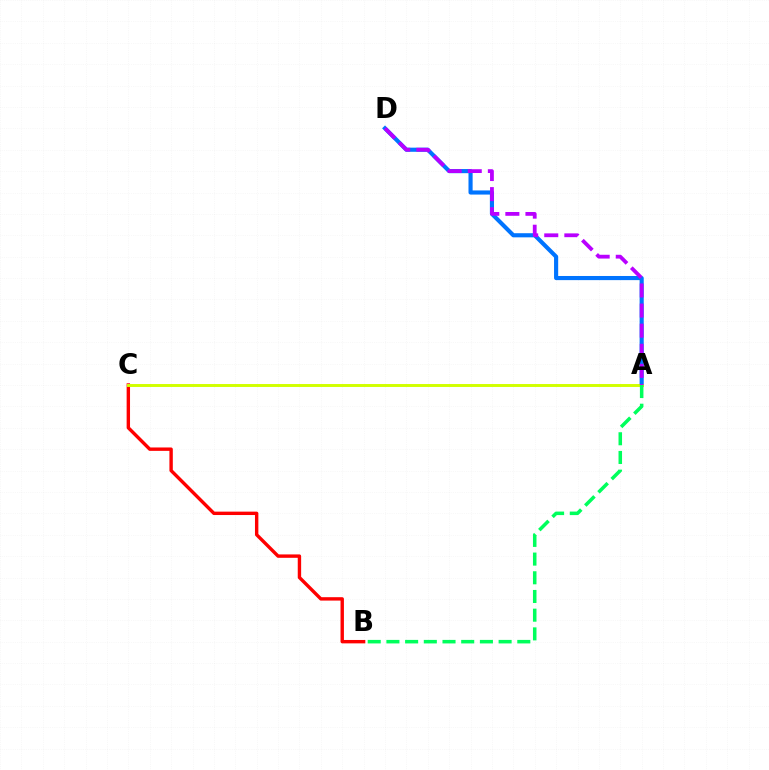{('A', 'D'): [{'color': '#0074ff', 'line_style': 'solid', 'thickness': 2.98}, {'color': '#b900ff', 'line_style': 'dashed', 'thickness': 2.73}], ('B', 'C'): [{'color': '#ff0000', 'line_style': 'solid', 'thickness': 2.44}], ('A', 'C'): [{'color': '#d1ff00', 'line_style': 'solid', 'thickness': 2.11}], ('A', 'B'): [{'color': '#00ff5c', 'line_style': 'dashed', 'thickness': 2.54}]}